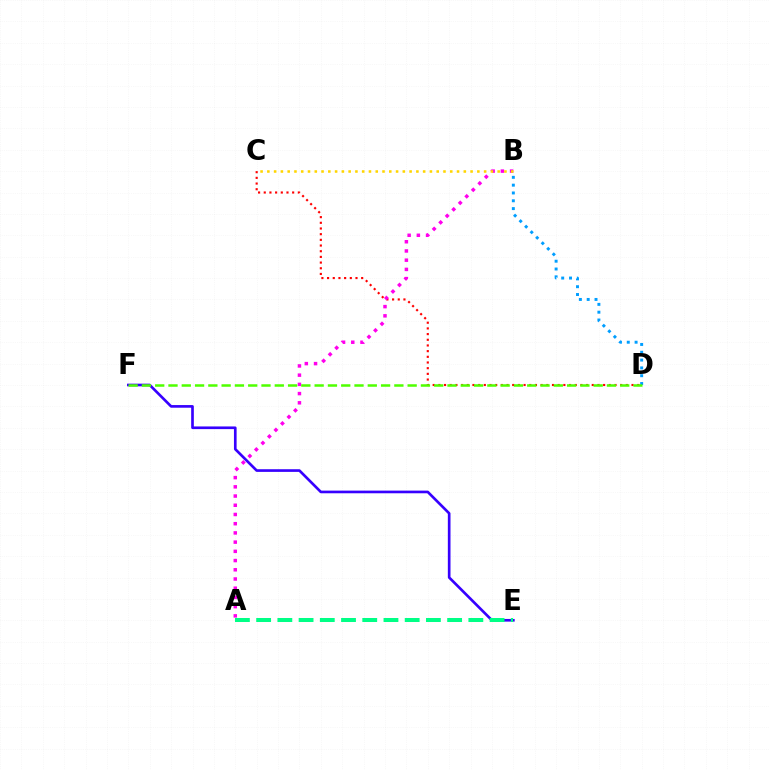{('E', 'F'): [{'color': '#3700ff', 'line_style': 'solid', 'thickness': 1.92}], ('B', 'D'): [{'color': '#009eff', 'line_style': 'dotted', 'thickness': 2.12}], ('C', 'D'): [{'color': '#ff0000', 'line_style': 'dotted', 'thickness': 1.54}], ('A', 'E'): [{'color': '#00ff86', 'line_style': 'dashed', 'thickness': 2.88}], ('A', 'B'): [{'color': '#ff00ed', 'line_style': 'dotted', 'thickness': 2.5}], ('B', 'C'): [{'color': '#ffd500', 'line_style': 'dotted', 'thickness': 1.84}], ('D', 'F'): [{'color': '#4fff00', 'line_style': 'dashed', 'thickness': 1.8}]}